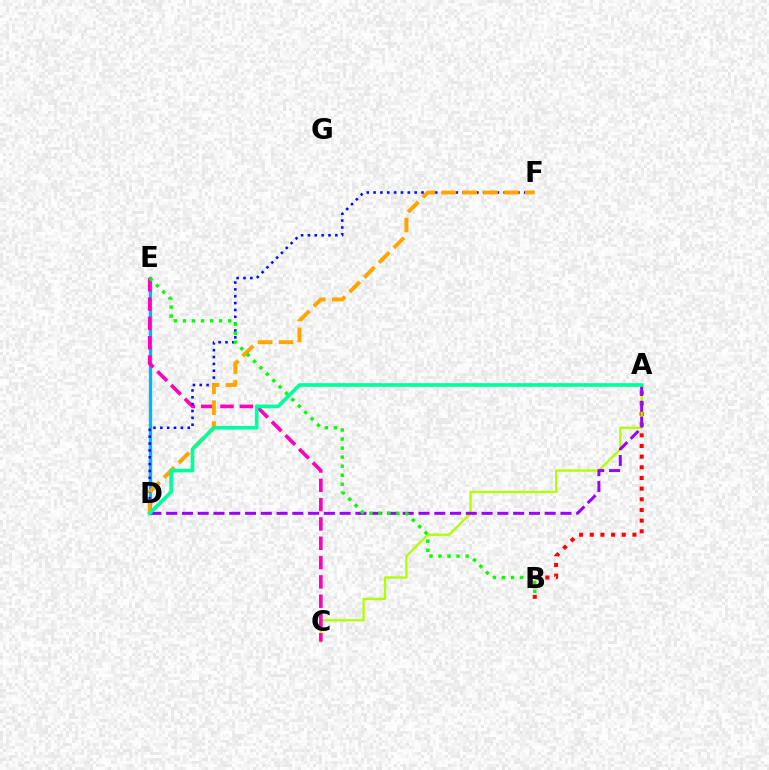{('D', 'E'): [{'color': '#00b5ff', 'line_style': 'solid', 'thickness': 2.39}], ('A', 'B'): [{'color': '#ff0000', 'line_style': 'dotted', 'thickness': 2.9}], ('A', 'C'): [{'color': '#b3ff00', 'line_style': 'solid', 'thickness': 1.67}], ('C', 'E'): [{'color': '#ff00bd', 'line_style': 'dashed', 'thickness': 2.62}], ('A', 'D'): [{'color': '#9b00ff', 'line_style': 'dashed', 'thickness': 2.14}, {'color': '#00ff9d', 'line_style': 'solid', 'thickness': 2.64}], ('D', 'F'): [{'color': '#0010ff', 'line_style': 'dotted', 'thickness': 1.86}, {'color': '#ffa500', 'line_style': 'dashed', 'thickness': 2.83}], ('B', 'E'): [{'color': '#08ff00', 'line_style': 'dotted', 'thickness': 2.46}]}